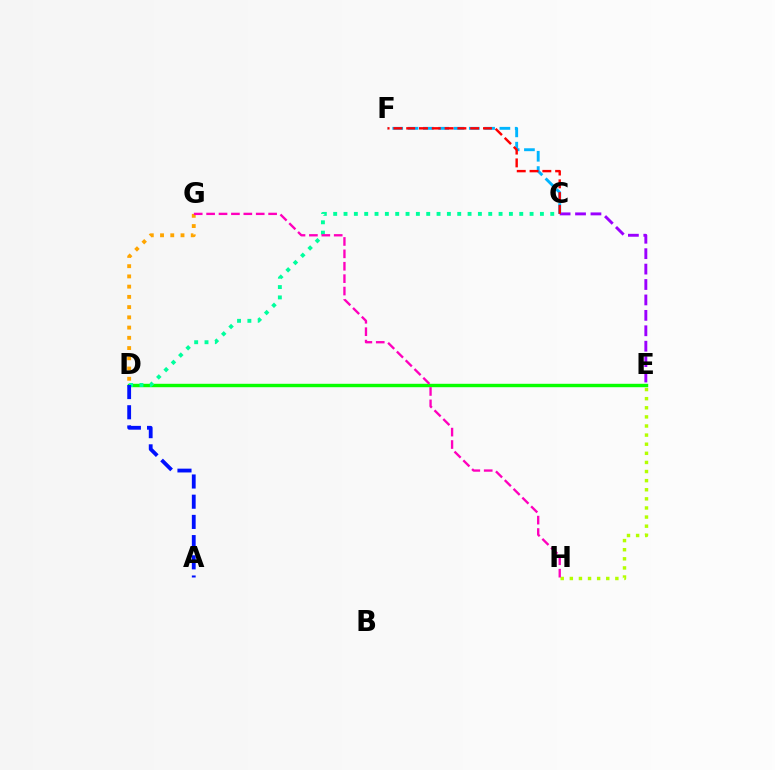{('E', 'H'): [{'color': '#b3ff00', 'line_style': 'dotted', 'thickness': 2.47}], ('C', 'E'): [{'color': '#9b00ff', 'line_style': 'dashed', 'thickness': 2.09}], ('C', 'F'): [{'color': '#00b5ff', 'line_style': 'dashed', 'thickness': 2.08}, {'color': '#ff0000', 'line_style': 'dashed', 'thickness': 1.74}], ('D', 'E'): [{'color': '#08ff00', 'line_style': 'solid', 'thickness': 2.46}], ('C', 'D'): [{'color': '#00ff9d', 'line_style': 'dotted', 'thickness': 2.81}], ('A', 'D'): [{'color': '#0010ff', 'line_style': 'dashed', 'thickness': 2.75}], ('D', 'G'): [{'color': '#ffa500', 'line_style': 'dotted', 'thickness': 2.78}], ('G', 'H'): [{'color': '#ff00bd', 'line_style': 'dashed', 'thickness': 1.68}]}